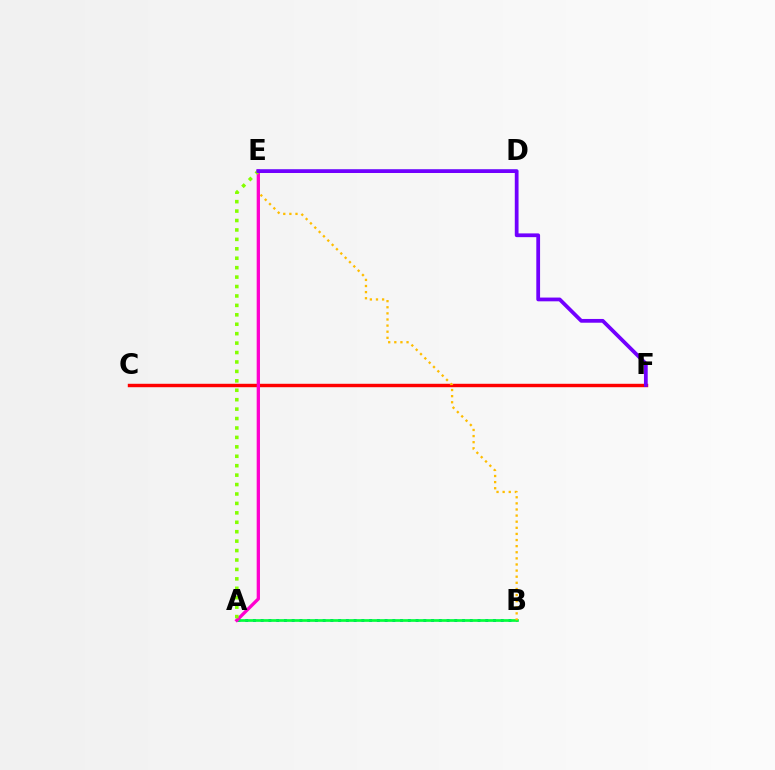{('A', 'B'): [{'color': '#004bff', 'line_style': 'dotted', 'thickness': 2.1}, {'color': '#00ff39', 'line_style': 'solid', 'thickness': 1.93}], ('D', 'E'): [{'color': '#00fff6', 'line_style': 'solid', 'thickness': 1.69}], ('C', 'F'): [{'color': '#ff0000', 'line_style': 'solid', 'thickness': 2.47}], ('B', 'E'): [{'color': '#ffbd00', 'line_style': 'dotted', 'thickness': 1.66}], ('A', 'E'): [{'color': '#ff00cf', 'line_style': 'solid', 'thickness': 2.37}, {'color': '#84ff00', 'line_style': 'dotted', 'thickness': 2.56}], ('E', 'F'): [{'color': '#7200ff', 'line_style': 'solid', 'thickness': 2.71}]}